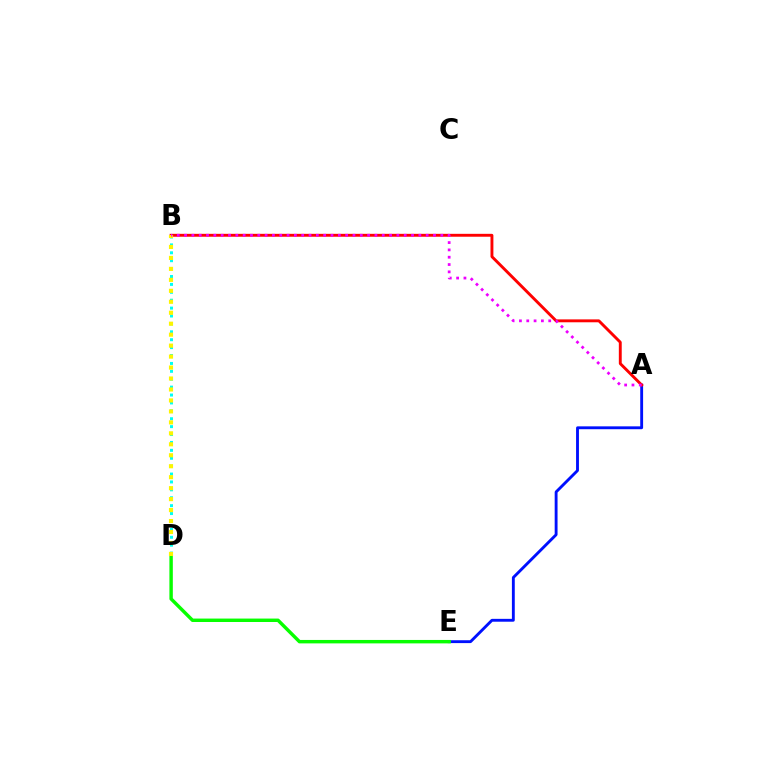{('A', 'E'): [{'color': '#0010ff', 'line_style': 'solid', 'thickness': 2.06}], ('A', 'B'): [{'color': '#ff0000', 'line_style': 'solid', 'thickness': 2.09}, {'color': '#ee00ff', 'line_style': 'dotted', 'thickness': 1.99}], ('D', 'E'): [{'color': '#08ff00', 'line_style': 'solid', 'thickness': 2.47}], ('B', 'D'): [{'color': '#00fff6', 'line_style': 'dotted', 'thickness': 2.15}, {'color': '#fcf500', 'line_style': 'dotted', 'thickness': 2.98}]}